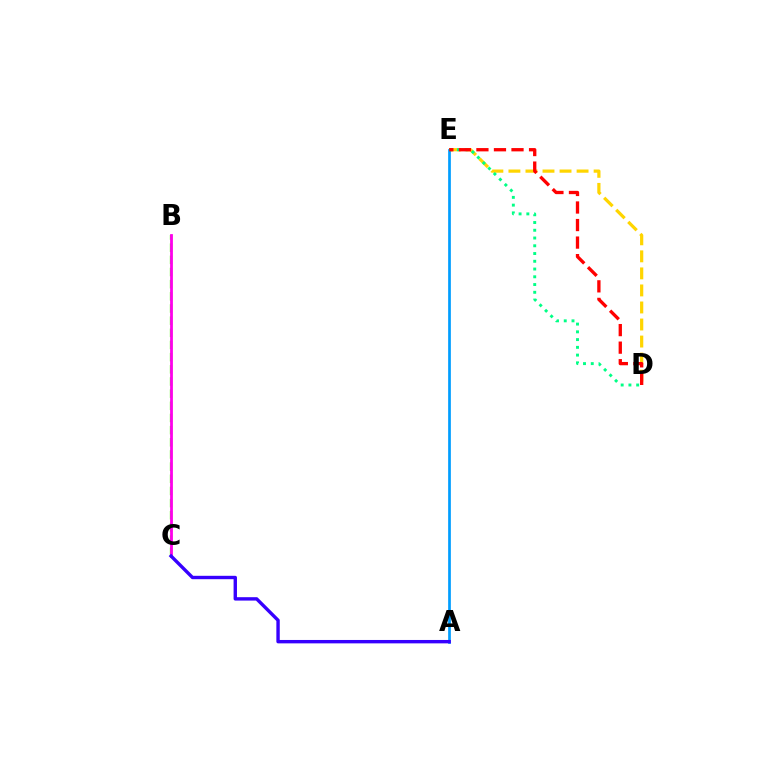{('B', 'C'): [{'color': '#4fff00', 'line_style': 'dashed', 'thickness': 1.65}, {'color': '#ff00ed', 'line_style': 'solid', 'thickness': 2.01}], ('D', 'E'): [{'color': '#ffd500', 'line_style': 'dashed', 'thickness': 2.31}, {'color': '#00ff86', 'line_style': 'dotted', 'thickness': 2.11}, {'color': '#ff0000', 'line_style': 'dashed', 'thickness': 2.38}], ('A', 'E'): [{'color': '#009eff', 'line_style': 'solid', 'thickness': 1.95}], ('A', 'C'): [{'color': '#3700ff', 'line_style': 'solid', 'thickness': 2.44}]}